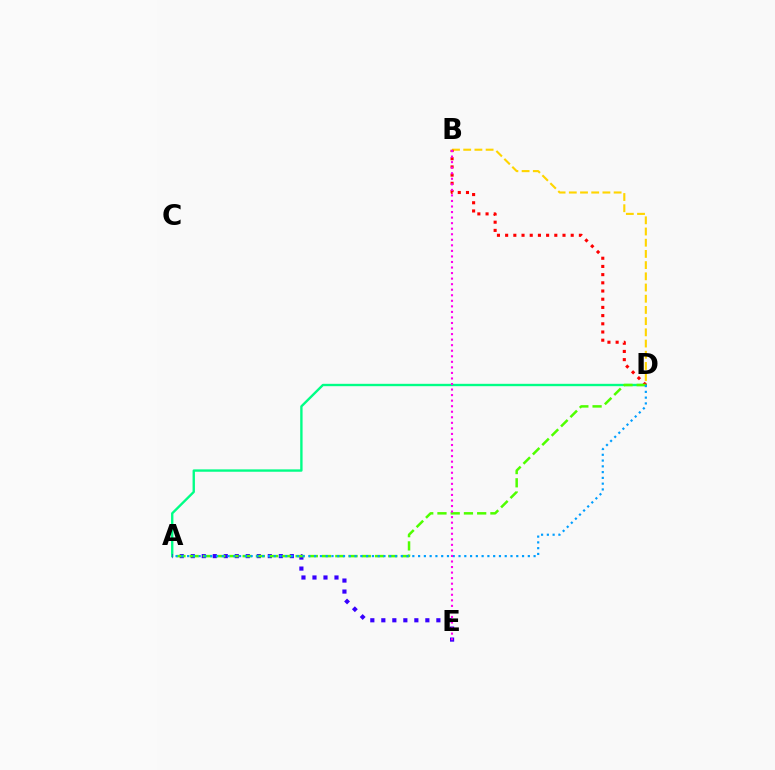{('B', 'D'): [{'color': '#ffd500', 'line_style': 'dashed', 'thickness': 1.52}, {'color': '#ff0000', 'line_style': 'dotted', 'thickness': 2.23}], ('A', 'D'): [{'color': '#00ff86', 'line_style': 'solid', 'thickness': 1.7}, {'color': '#4fff00', 'line_style': 'dashed', 'thickness': 1.8}, {'color': '#009eff', 'line_style': 'dotted', 'thickness': 1.57}], ('A', 'E'): [{'color': '#3700ff', 'line_style': 'dotted', 'thickness': 2.99}], ('B', 'E'): [{'color': '#ff00ed', 'line_style': 'dotted', 'thickness': 1.51}]}